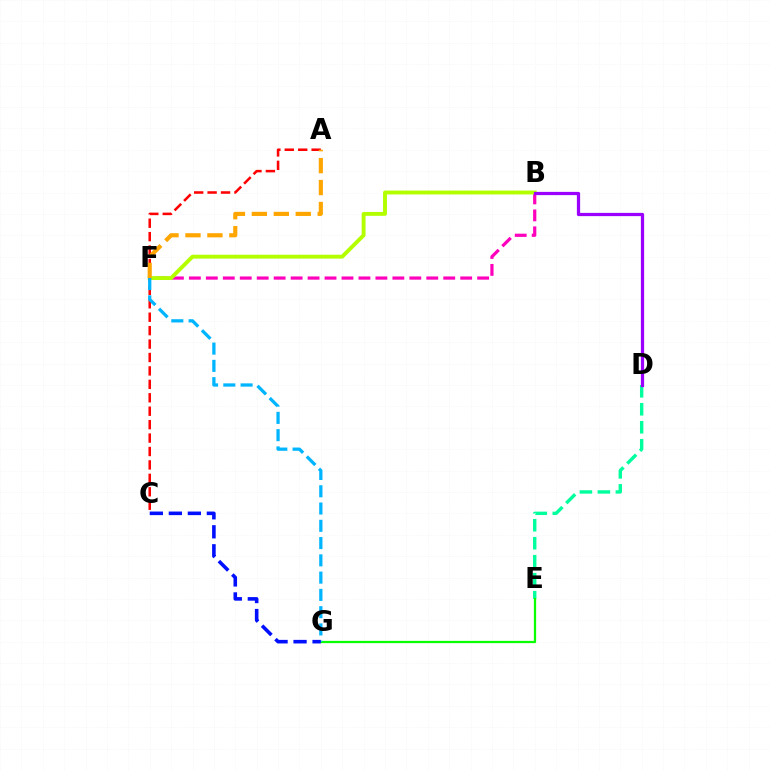{('B', 'F'): [{'color': '#ff00bd', 'line_style': 'dashed', 'thickness': 2.3}, {'color': '#b3ff00', 'line_style': 'solid', 'thickness': 2.81}], ('D', 'E'): [{'color': '#00ff9d', 'line_style': 'dashed', 'thickness': 2.44}], ('E', 'G'): [{'color': '#08ff00', 'line_style': 'solid', 'thickness': 1.63}], ('A', 'C'): [{'color': '#ff0000', 'line_style': 'dashed', 'thickness': 1.82}], ('B', 'D'): [{'color': '#9b00ff', 'line_style': 'solid', 'thickness': 2.33}], ('F', 'G'): [{'color': '#00b5ff', 'line_style': 'dashed', 'thickness': 2.35}], ('A', 'F'): [{'color': '#ffa500', 'line_style': 'dashed', 'thickness': 2.98}], ('C', 'G'): [{'color': '#0010ff', 'line_style': 'dashed', 'thickness': 2.58}]}